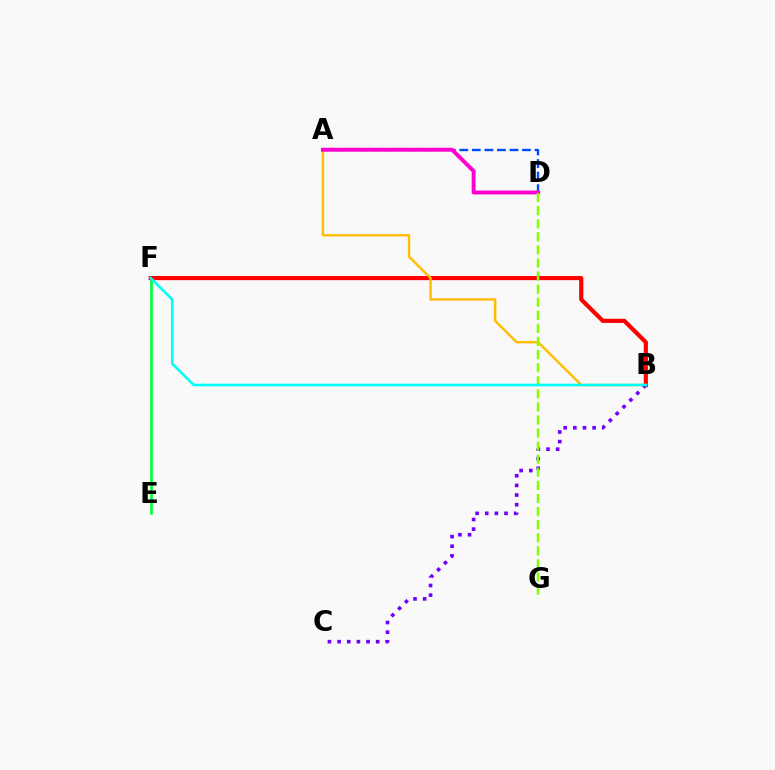{('E', 'F'): [{'color': '#00ff39', 'line_style': 'solid', 'thickness': 1.91}], ('B', 'F'): [{'color': '#ff0000', 'line_style': 'solid', 'thickness': 3.0}, {'color': '#00fff6', 'line_style': 'solid', 'thickness': 1.86}], ('A', 'B'): [{'color': '#ffbd00', 'line_style': 'solid', 'thickness': 1.74}], ('B', 'C'): [{'color': '#7200ff', 'line_style': 'dotted', 'thickness': 2.62}], ('A', 'D'): [{'color': '#004bff', 'line_style': 'dashed', 'thickness': 1.7}, {'color': '#ff00cf', 'line_style': 'solid', 'thickness': 2.8}], ('D', 'G'): [{'color': '#84ff00', 'line_style': 'dashed', 'thickness': 1.78}]}